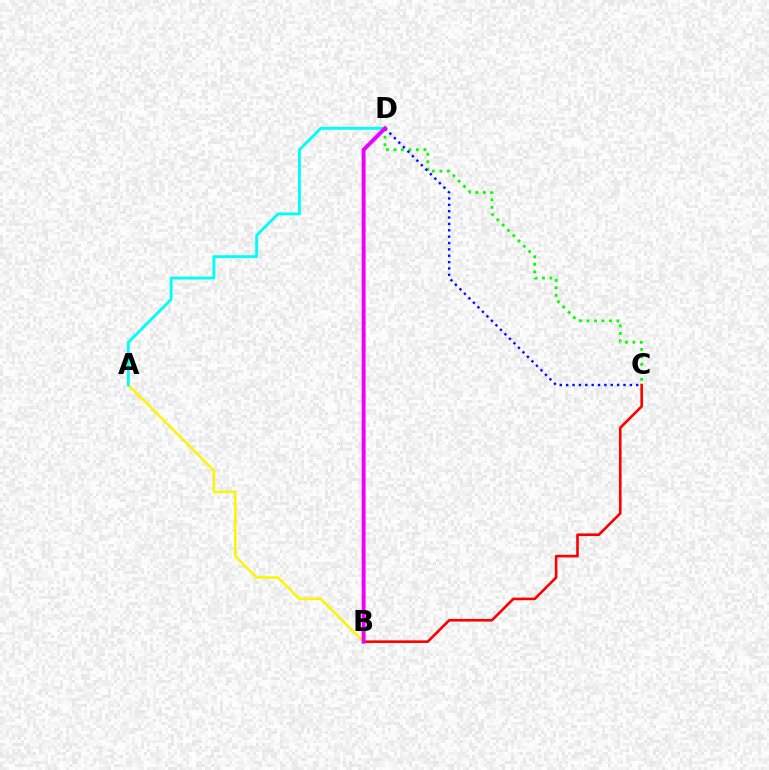{('A', 'B'): [{'color': '#fcf500', 'line_style': 'solid', 'thickness': 1.79}], ('A', 'D'): [{'color': '#00fff6', 'line_style': 'solid', 'thickness': 2.07}], ('B', 'C'): [{'color': '#ff0000', 'line_style': 'solid', 'thickness': 1.88}], ('C', 'D'): [{'color': '#08ff00', 'line_style': 'dotted', 'thickness': 2.03}, {'color': '#0010ff', 'line_style': 'dotted', 'thickness': 1.73}], ('B', 'D'): [{'color': '#ee00ff', 'line_style': 'solid', 'thickness': 2.85}]}